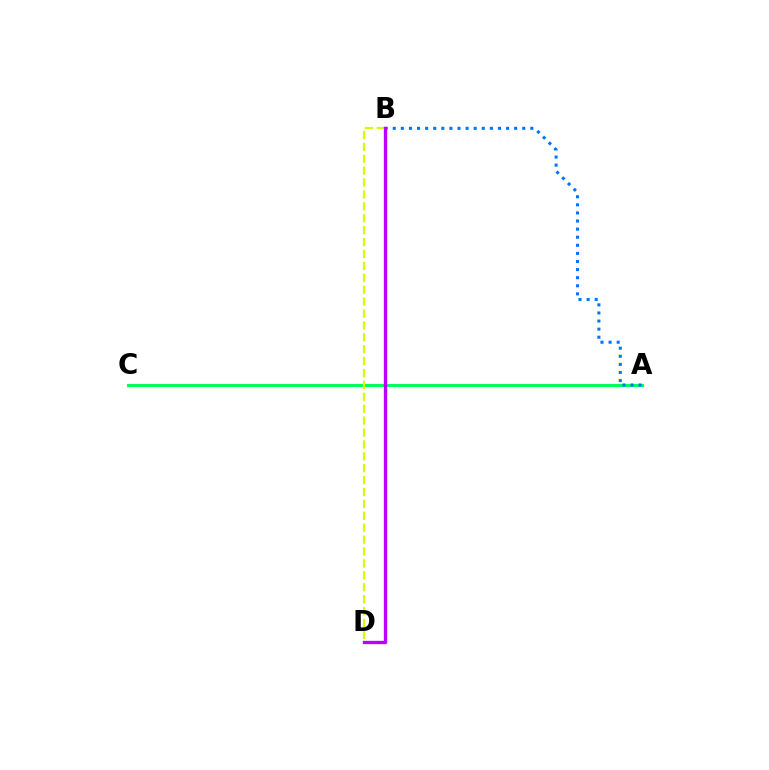{('A', 'C'): [{'color': '#00ff5c', 'line_style': 'solid', 'thickness': 2.22}], ('B', 'D'): [{'color': '#d1ff00', 'line_style': 'dashed', 'thickness': 1.62}, {'color': '#ff0000', 'line_style': 'dotted', 'thickness': 2.14}, {'color': '#b900ff', 'line_style': 'solid', 'thickness': 2.4}], ('A', 'B'): [{'color': '#0074ff', 'line_style': 'dotted', 'thickness': 2.2}]}